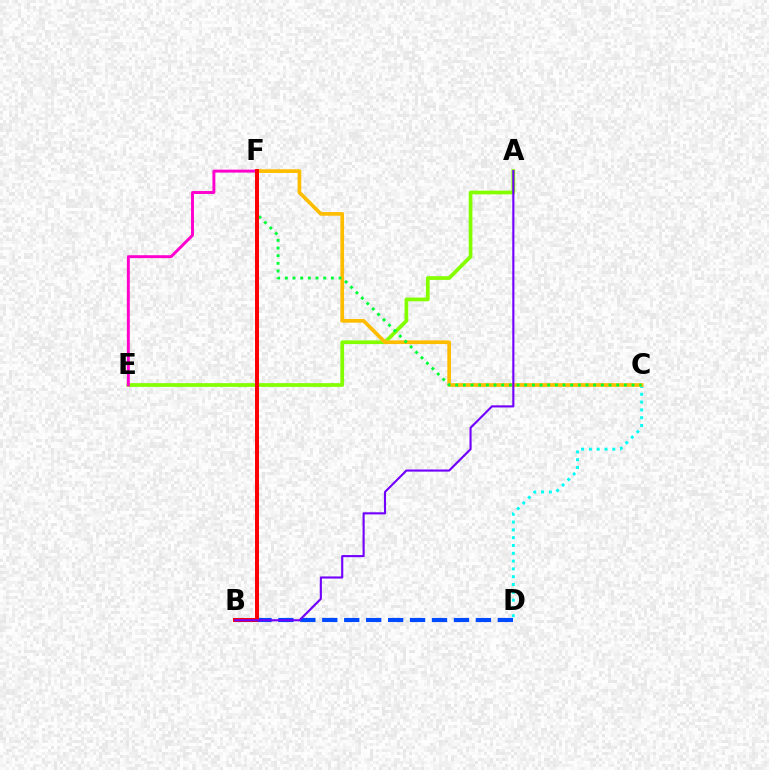{('C', 'D'): [{'color': '#00fff6', 'line_style': 'dotted', 'thickness': 2.12}], ('A', 'E'): [{'color': '#84ff00', 'line_style': 'solid', 'thickness': 2.68}], ('C', 'F'): [{'color': '#ffbd00', 'line_style': 'solid', 'thickness': 2.66}, {'color': '#00ff39', 'line_style': 'dotted', 'thickness': 2.08}], ('B', 'D'): [{'color': '#004bff', 'line_style': 'dashed', 'thickness': 2.98}], ('E', 'F'): [{'color': '#ff00cf', 'line_style': 'solid', 'thickness': 2.11}], ('B', 'F'): [{'color': '#ff0000', 'line_style': 'solid', 'thickness': 2.86}], ('A', 'B'): [{'color': '#7200ff', 'line_style': 'solid', 'thickness': 1.53}]}